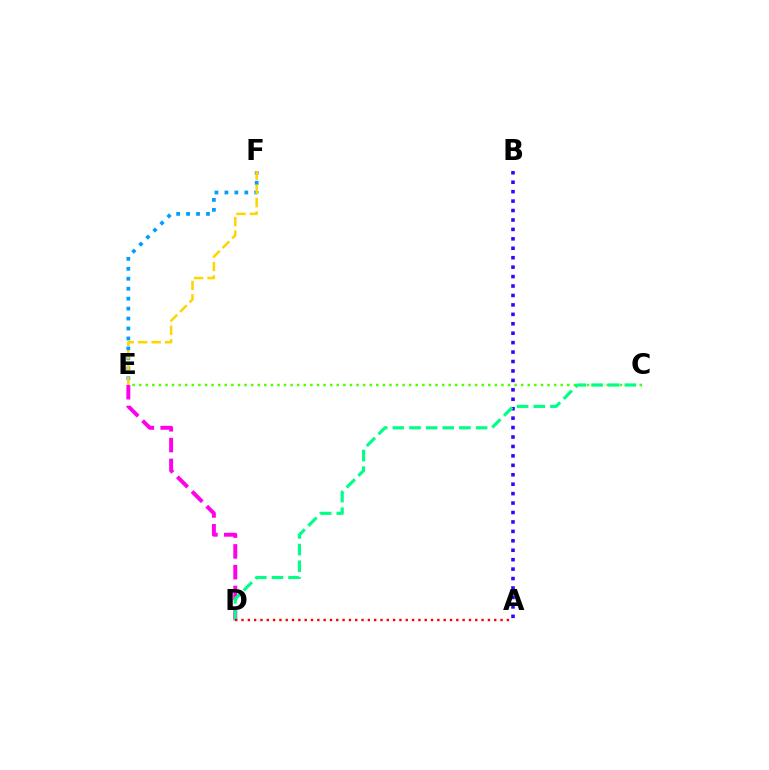{('E', 'F'): [{'color': '#009eff', 'line_style': 'dotted', 'thickness': 2.7}, {'color': '#ffd500', 'line_style': 'dashed', 'thickness': 1.83}], ('C', 'E'): [{'color': '#4fff00', 'line_style': 'dotted', 'thickness': 1.79}], ('A', 'B'): [{'color': '#3700ff', 'line_style': 'dotted', 'thickness': 2.56}], ('D', 'E'): [{'color': '#ff00ed', 'line_style': 'dashed', 'thickness': 2.82}], ('C', 'D'): [{'color': '#00ff86', 'line_style': 'dashed', 'thickness': 2.26}], ('A', 'D'): [{'color': '#ff0000', 'line_style': 'dotted', 'thickness': 1.72}]}